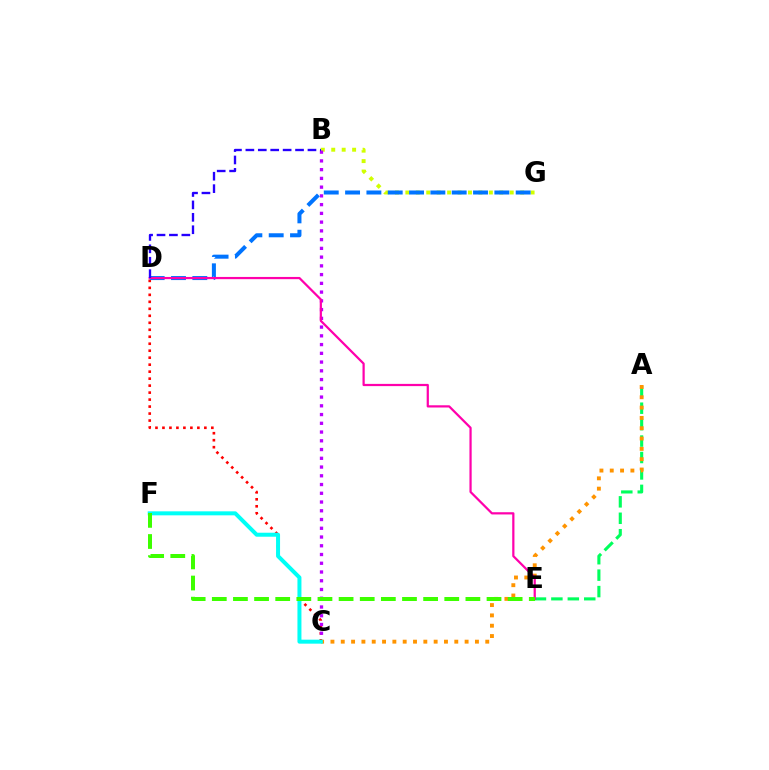{('B', 'G'): [{'color': '#d1ff00', 'line_style': 'dotted', 'thickness': 2.84}], ('C', 'D'): [{'color': '#ff0000', 'line_style': 'dotted', 'thickness': 1.9}], ('A', 'E'): [{'color': '#00ff5c', 'line_style': 'dashed', 'thickness': 2.23}], ('B', 'C'): [{'color': '#b900ff', 'line_style': 'dotted', 'thickness': 2.38}], ('A', 'C'): [{'color': '#ff9400', 'line_style': 'dotted', 'thickness': 2.8}], ('D', 'G'): [{'color': '#0074ff', 'line_style': 'dashed', 'thickness': 2.9}], ('D', 'E'): [{'color': '#ff00ac', 'line_style': 'solid', 'thickness': 1.6}], ('C', 'F'): [{'color': '#00fff6', 'line_style': 'solid', 'thickness': 2.88}], ('B', 'D'): [{'color': '#2500ff', 'line_style': 'dashed', 'thickness': 1.69}], ('E', 'F'): [{'color': '#3dff00', 'line_style': 'dashed', 'thickness': 2.87}]}